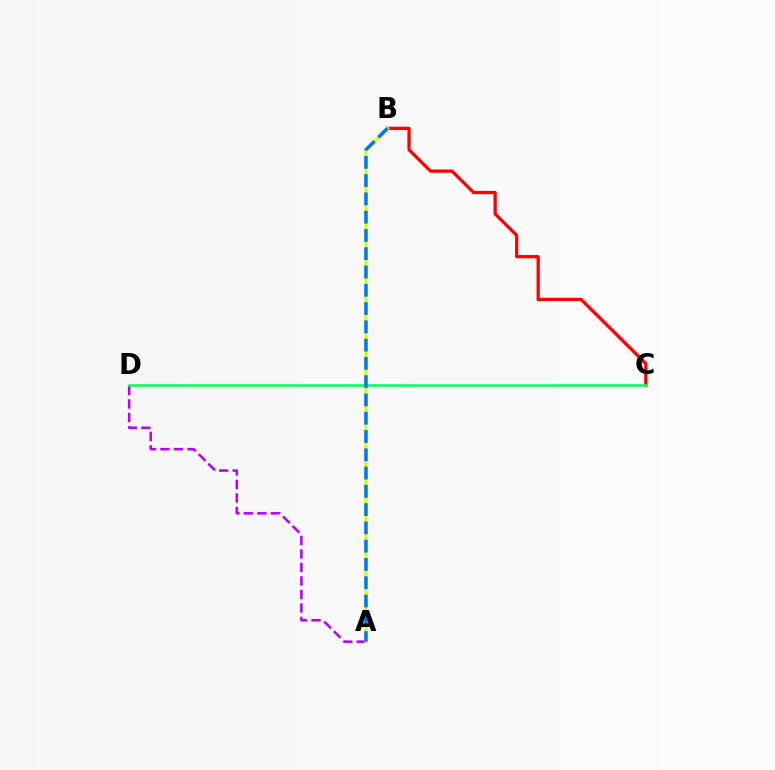{('A', 'D'): [{'color': '#b900ff', 'line_style': 'dashed', 'thickness': 1.83}], ('B', 'C'): [{'color': '#ff0000', 'line_style': 'solid', 'thickness': 2.35}], ('A', 'B'): [{'color': '#d1ff00', 'line_style': 'solid', 'thickness': 2.27}, {'color': '#0074ff', 'line_style': 'dashed', 'thickness': 2.48}], ('C', 'D'): [{'color': '#00ff5c', 'line_style': 'solid', 'thickness': 1.81}]}